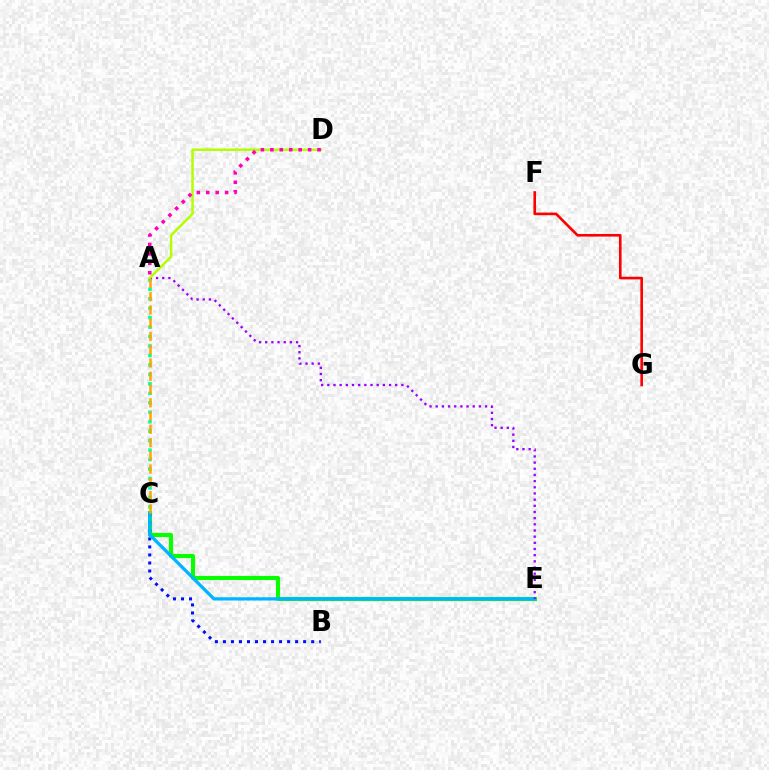{('F', 'G'): [{'color': '#ff0000', 'line_style': 'solid', 'thickness': 1.89}], ('C', 'E'): [{'color': '#08ff00', 'line_style': 'solid', 'thickness': 2.97}, {'color': '#00b5ff', 'line_style': 'solid', 'thickness': 2.35}], ('B', 'C'): [{'color': '#0010ff', 'line_style': 'dotted', 'thickness': 2.18}], ('A', 'C'): [{'color': '#00ff9d', 'line_style': 'dotted', 'thickness': 2.57}, {'color': '#ffa500', 'line_style': 'dashed', 'thickness': 1.8}], ('A', 'E'): [{'color': '#9b00ff', 'line_style': 'dotted', 'thickness': 1.68}], ('A', 'D'): [{'color': '#b3ff00', 'line_style': 'solid', 'thickness': 1.8}, {'color': '#ff00bd', 'line_style': 'dotted', 'thickness': 2.56}]}